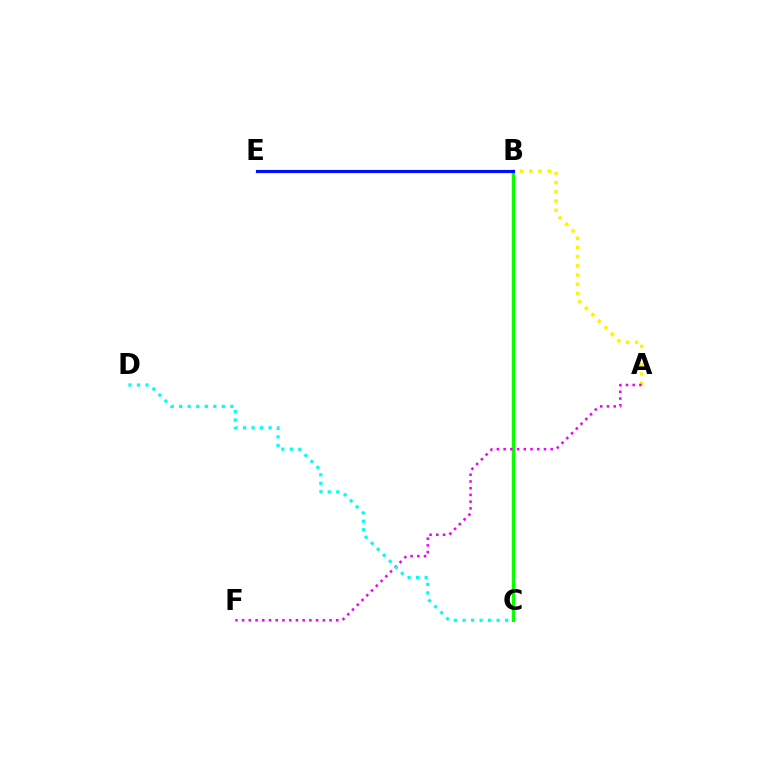{('B', 'C'): [{'color': '#ff0000', 'line_style': 'solid', 'thickness': 1.64}, {'color': '#08ff00', 'line_style': 'solid', 'thickness': 2.17}], ('A', 'B'): [{'color': '#fcf500', 'line_style': 'dotted', 'thickness': 2.5}], ('A', 'F'): [{'color': '#ee00ff', 'line_style': 'dotted', 'thickness': 1.83}], ('C', 'D'): [{'color': '#00fff6', 'line_style': 'dotted', 'thickness': 2.32}], ('B', 'E'): [{'color': '#0010ff', 'line_style': 'solid', 'thickness': 2.27}]}